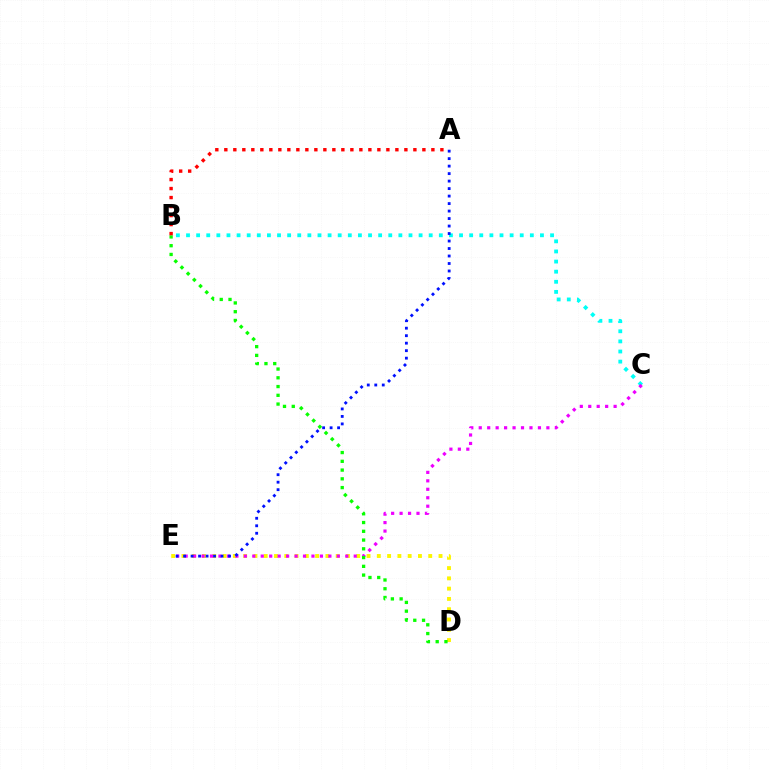{('D', 'E'): [{'color': '#fcf500', 'line_style': 'dotted', 'thickness': 2.79}], ('B', 'C'): [{'color': '#00fff6', 'line_style': 'dotted', 'thickness': 2.75}], ('C', 'E'): [{'color': '#ee00ff', 'line_style': 'dotted', 'thickness': 2.3}], ('B', 'D'): [{'color': '#08ff00', 'line_style': 'dotted', 'thickness': 2.38}], ('A', 'B'): [{'color': '#ff0000', 'line_style': 'dotted', 'thickness': 2.45}], ('A', 'E'): [{'color': '#0010ff', 'line_style': 'dotted', 'thickness': 2.04}]}